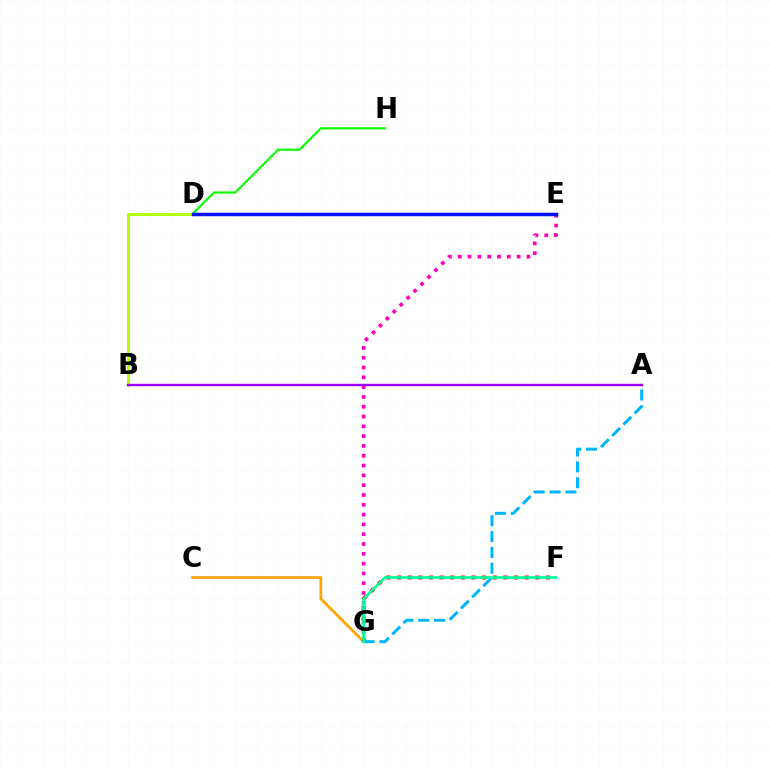{('F', 'G'): [{'color': '#ff0000', 'line_style': 'dotted', 'thickness': 2.89}, {'color': '#00ff9d', 'line_style': 'solid', 'thickness': 1.98}], ('D', 'H'): [{'color': '#08ff00', 'line_style': 'solid', 'thickness': 1.56}], ('B', 'D'): [{'color': '#b3ff00', 'line_style': 'solid', 'thickness': 2.17}], ('C', 'G'): [{'color': '#ffa500', 'line_style': 'solid', 'thickness': 1.95}], ('E', 'G'): [{'color': '#ff00bd', 'line_style': 'dotted', 'thickness': 2.66}], ('A', 'G'): [{'color': '#00b5ff', 'line_style': 'dashed', 'thickness': 2.15}], ('A', 'B'): [{'color': '#9b00ff', 'line_style': 'solid', 'thickness': 1.73}], ('D', 'E'): [{'color': '#0010ff', 'line_style': 'solid', 'thickness': 2.51}]}